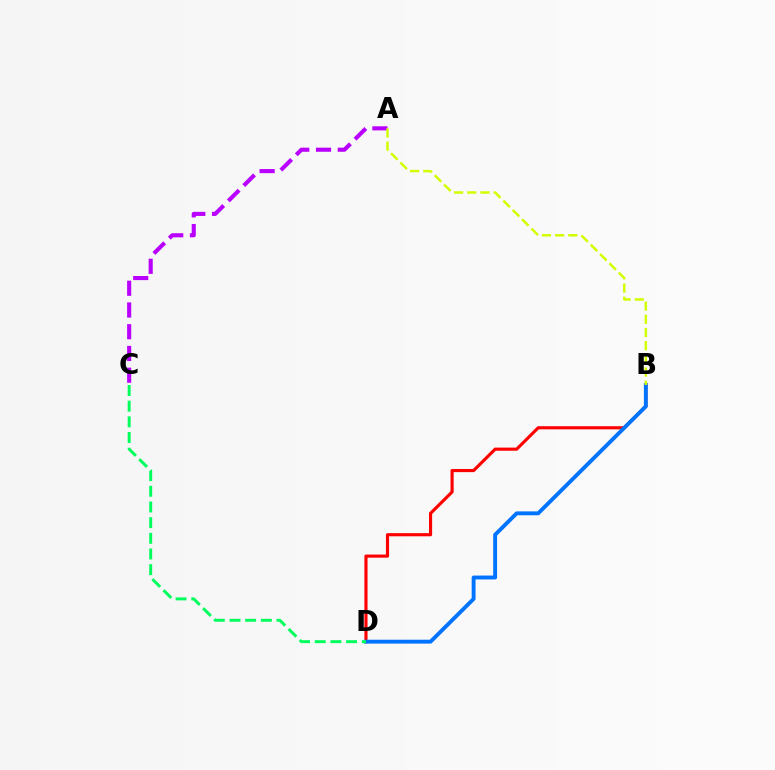{('A', 'C'): [{'color': '#b900ff', 'line_style': 'dashed', 'thickness': 2.95}], ('B', 'D'): [{'color': '#ff0000', 'line_style': 'solid', 'thickness': 2.26}, {'color': '#0074ff', 'line_style': 'solid', 'thickness': 2.8}], ('C', 'D'): [{'color': '#00ff5c', 'line_style': 'dashed', 'thickness': 2.13}], ('A', 'B'): [{'color': '#d1ff00', 'line_style': 'dashed', 'thickness': 1.79}]}